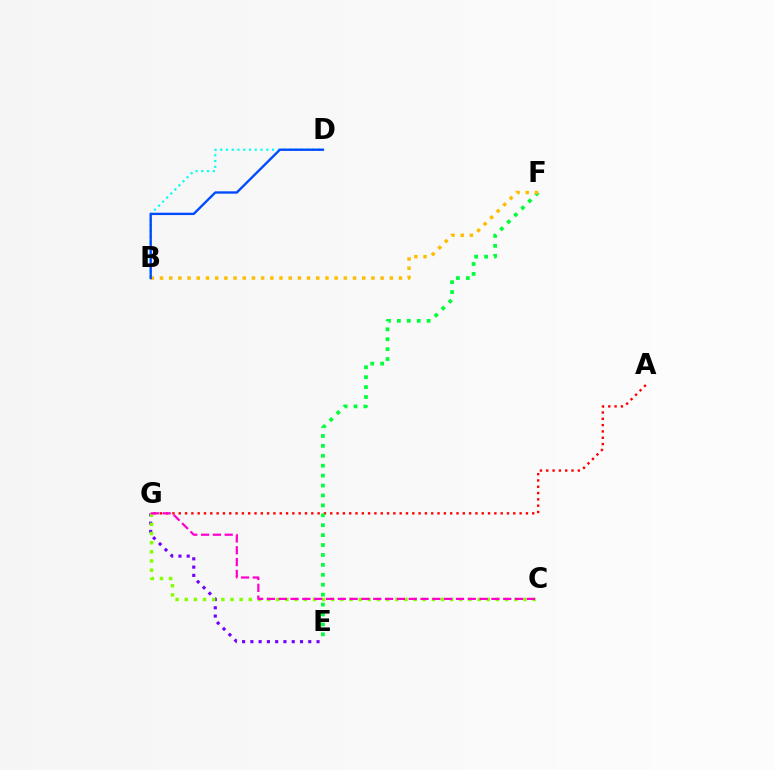{('B', 'D'): [{'color': '#00fff6', 'line_style': 'dotted', 'thickness': 1.56}, {'color': '#004bff', 'line_style': 'solid', 'thickness': 1.7}], ('A', 'G'): [{'color': '#ff0000', 'line_style': 'dotted', 'thickness': 1.71}], ('E', 'F'): [{'color': '#00ff39', 'line_style': 'dotted', 'thickness': 2.69}], ('E', 'G'): [{'color': '#7200ff', 'line_style': 'dotted', 'thickness': 2.25}], ('B', 'F'): [{'color': '#ffbd00', 'line_style': 'dotted', 'thickness': 2.5}], ('C', 'G'): [{'color': '#84ff00', 'line_style': 'dotted', 'thickness': 2.49}, {'color': '#ff00cf', 'line_style': 'dashed', 'thickness': 1.61}]}